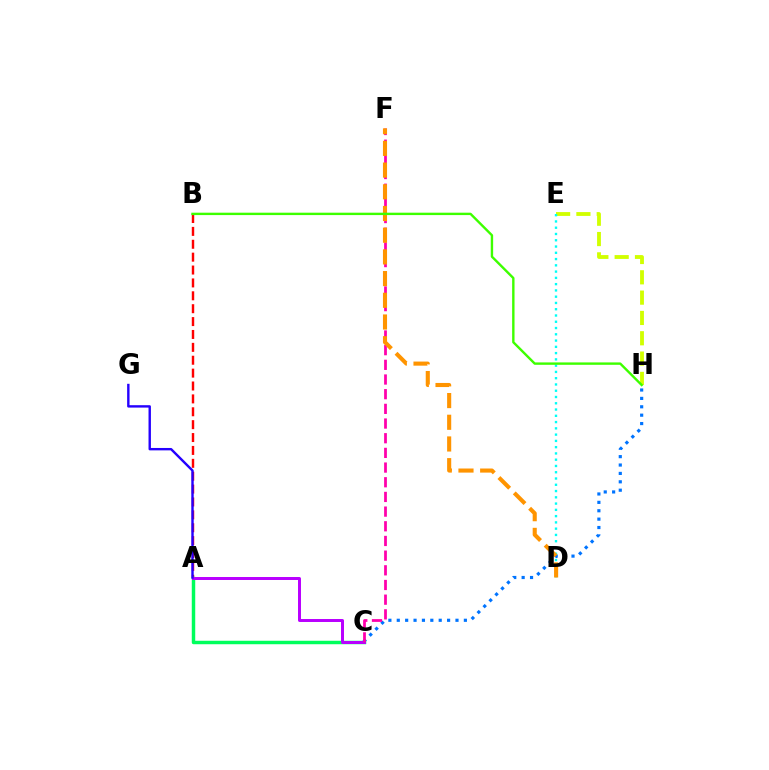{('A', 'B'): [{'color': '#ff0000', 'line_style': 'dashed', 'thickness': 1.75}], ('A', 'C'): [{'color': '#00ff5c', 'line_style': 'solid', 'thickness': 2.49}, {'color': '#b900ff', 'line_style': 'solid', 'thickness': 2.14}], ('C', 'H'): [{'color': '#0074ff', 'line_style': 'dotted', 'thickness': 2.28}], ('C', 'F'): [{'color': '#ff00ac', 'line_style': 'dashed', 'thickness': 1.99}], ('E', 'H'): [{'color': '#d1ff00', 'line_style': 'dashed', 'thickness': 2.76}], ('D', 'E'): [{'color': '#00fff6', 'line_style': 'dotted', 'thickness': 1.7}], ('A', 'G'): [{'color': '#2500ff', 'line_style': 'solid', 'thickness': 1.73}], ('D', 'F'): [{'color': '#ff9400', 'line_style': 'dashed', 'thickness': 2.95}], ('B', 'H'): [{'color': '#3dff00', 'line_style': 'solid', 'thickness': 1.72}]}